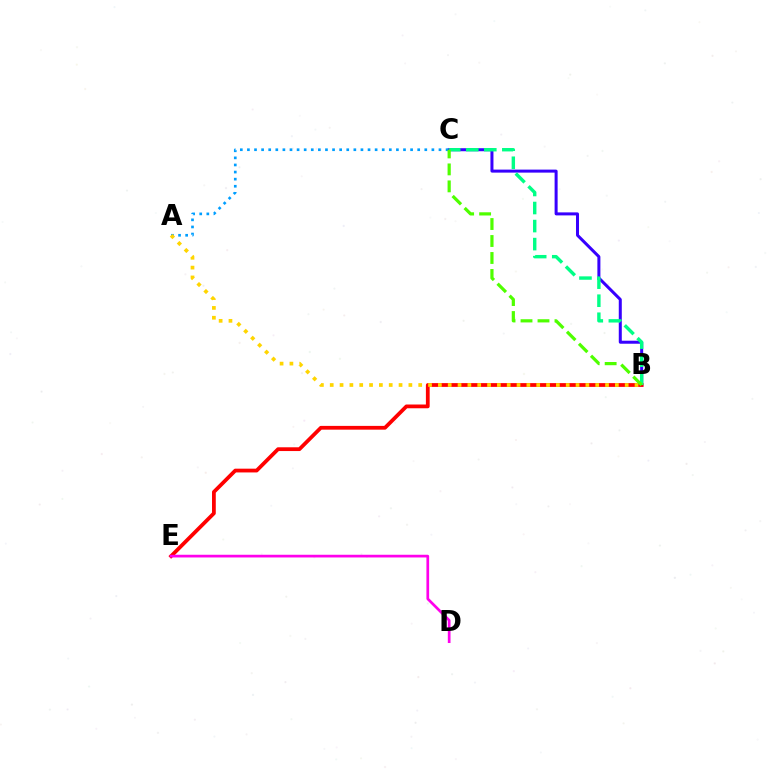{('B', 'C'): [{'color': '#3700ff', 'line_style': 'solid', 'thickness': 2.17}, {'color': '#00ff86', 'line_style': 'dashed', 'thickness': 2.45}, {'color': '#4fff00', 'line_style': 'dashed', 'thickness': 2.31}], ('A', 'C'): [{'color': '#009eff', 'line_style': 'dotted', 'thickness': 1.93}], ('B', 'E'): [{'color': '#ff0000', 'line_style': 'solid', 'thickness': 2.71}], ('D', 'E'): [{'color': '#ff00ed', 'line_style': 'solid', 'thickness': 1.95}], ('A', 'B'): [{'color': '#ffd500', 'line_style': 'dotted', 'thickness': 2.67}]}